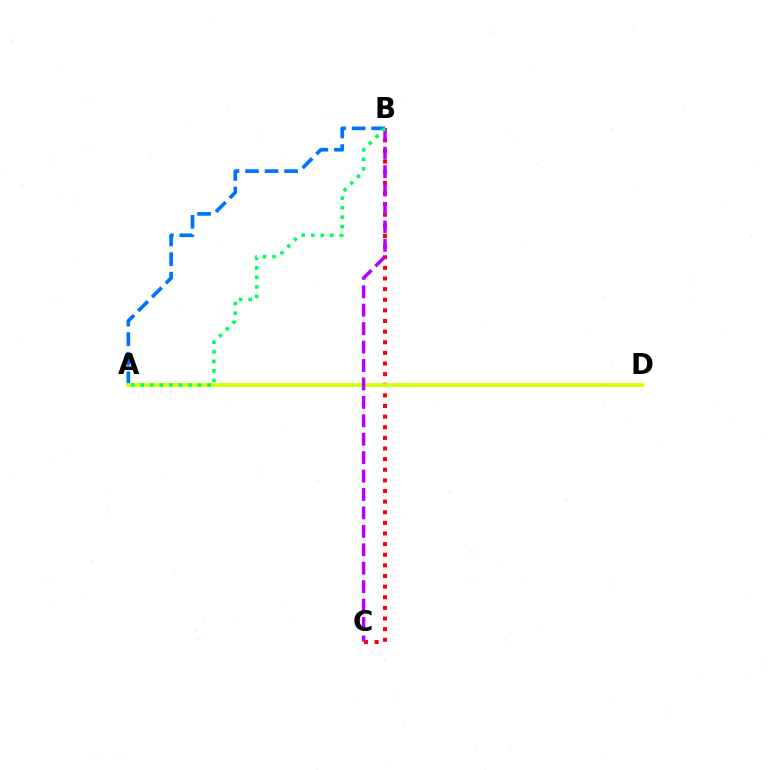{('B', 'C'): [{'color': '#ff0000', 'line_style': 'dotted', 'thickness': 2.89}, {'color': '#b900ff', 'line_style': 'dashed', 'thickness': 2.5}], ('A', 'B'): [{'color': '#0074ff', 'line_style': 'dashed', 'thickness': 2.66}, {'color': '#00ff5c', 'line_style': 'dotted', 'thickness': 2.59}], ('A', 'D'): [{'color': '#d1ff00', 'line_style': 'solid', 'thickness': 2.68}]}